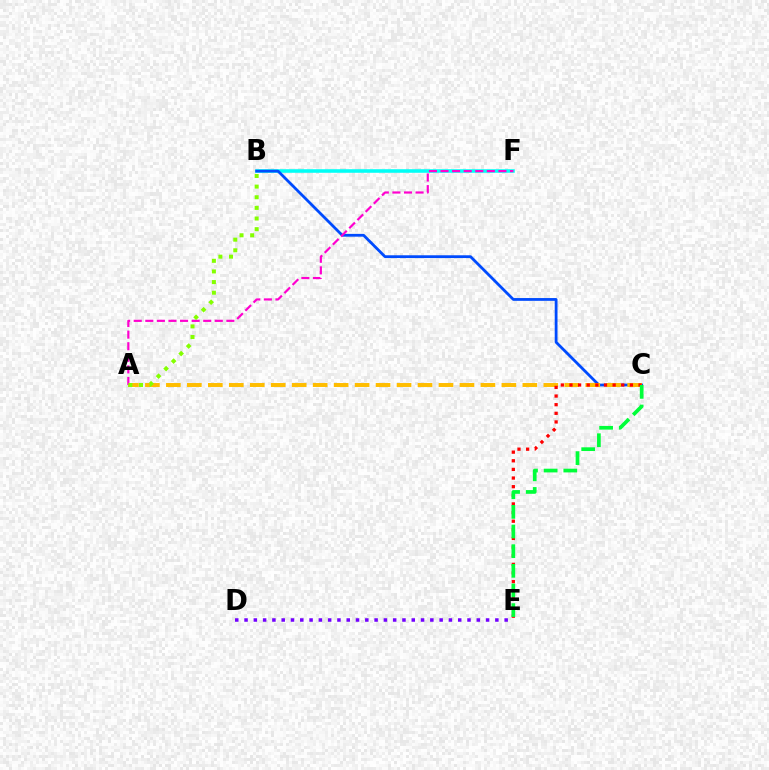{('B', 'F'): [{'color': '#00fff6', 'line_style': 'solid', 'thickness': 2.56}], ('B', 'C'): [{'color': '#004bff', 'line_style': 'solid', 'thickness': 2.01}], ('A', 'C'): [{'color': '#ffbd00', 'line_style': 'dashed', 'thickness': 2.85}], ('D', 'E'): [{'color': '#7200ff', 'line_style': 'dotted', 'thickness': 2.52}], ('A', 'F'): [{'color': '#ff00cf', 'line_style': 'dashed', 'thickness': 1.57}], ('C', 'E'): [{'color': '#ff0000', 'line_style': 'dotted', 'thickness': 2.35}, {'color': '#00ff39', 'line_style': 'dashed', 'thickness': 2.67}], ('A', 'B'): [{'color': '#84ff00', 'line_style': 'dotted', 'thickness': 2.89}]}